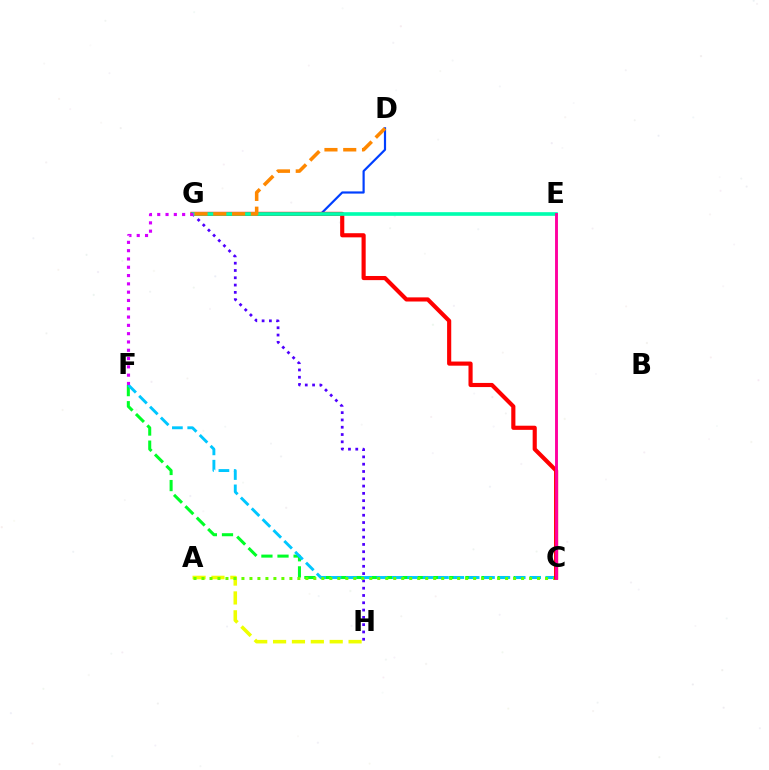{('G', 'H'): [{'color': '#4f00ff', 'line_style': 'dotted', 'thickness': 1.98}], ('C', 'F'): [{'color': '#00ff27', 'line_style': 'dashed', 'thickness': 2.19}, {'color': '#00c7ff', 'line_style': 'dashed', 'thickness': 2.09}], ('A', 'H'): [{'color': '#eeff00', 'line_style': 'dashed', 'thickness': 2.56}], ('A', 'C'): [{'color': '#66ff00', 'line_style': 'dotted', 'thickness': 2.17}], ('D', 'G'): [{'color': '#003fff', 'line_style': 'solid', 'thickness': 1.57}, {'color': '#ff8800', 'line_style': 'dashed', 'thickness': 2.55}], ('C', 'G'): [{'color': '#ff0000', 'line_style': 'solid', 'thickness': 2.98}], ('E', 'G'): [{'color': '#00ffaf', 'line_style': 'solid', 'thickness': 2.63}], ('F', 'G'): [{'color': '#d600ff', 'line_style': 'dotted', 'thickness': 2.26}], ('C', 'E'): [{'color': '#ff00a0', 'line_style': 'solid', 'thickness': 2.09}]}